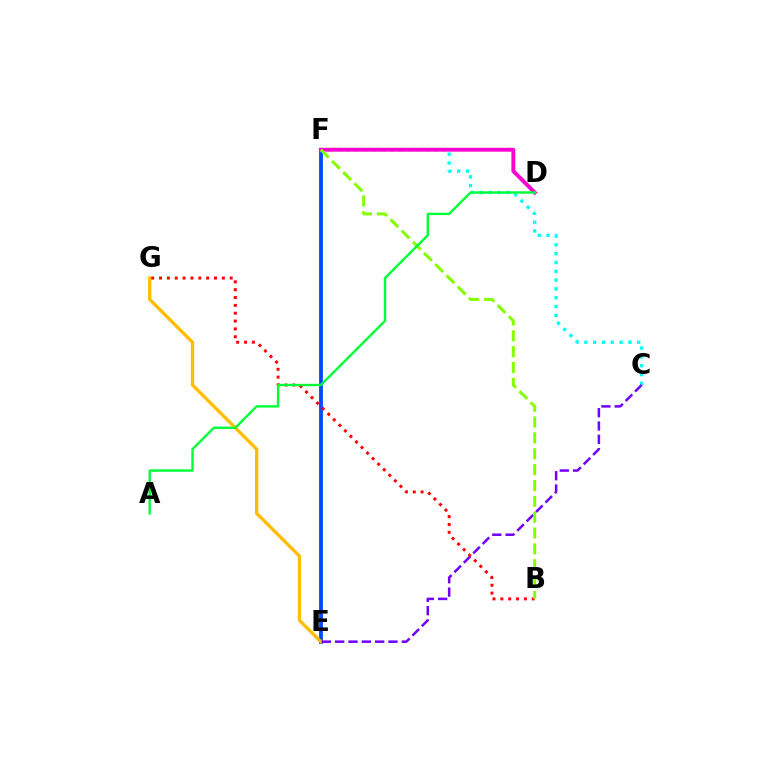{('E', 'F'): [{'color': '#004bff', 'line_style': 'solid', 'thickness': 2.75}], ('C', 'F'): [{'color': '#00fff6', 'line_style': 'dotted', 'thickness': 2.39}], ('E', 'G'): [{'color': '#ffbd00', 'line_style': 'solid', 'thickness': 2.38}], ('C', 'E'): [{'color': '#7200ff', 'line_style': 'dashed', 'thickness': 1.81}], ('D', 'F'): [{'color': '#ff00cf', 'line_style': 'solid', 'thickness': 2.8}], ('B', 'G'): [{'color': '#ff0000', 'line_style': 'dotted', 'thickness': 2.13}], ('B', 'F'): [{'color': '#84ff00', 'line_style': 'dashed', 'thickness': 2.15}], ('A', 'D'): [{'color': '#00ff39', 'line_style': 'solid', 'thickness': 1.72}]}